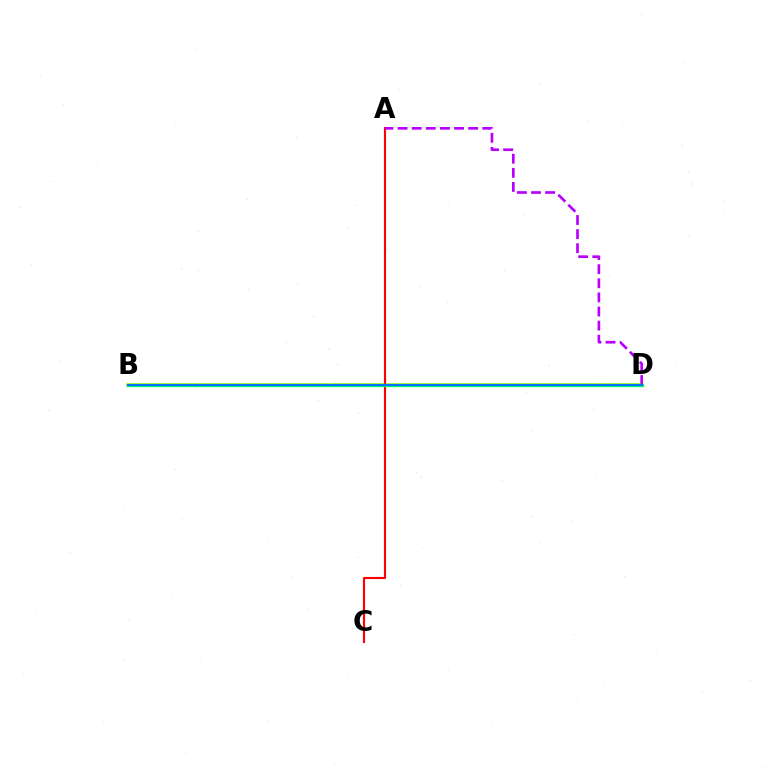{('B', 'D'): [{'color': '#d1ff00', 'line_style': 'solid', 'thickness': 2.68}, {'color': '#00ff5c', 'line_style': 'solid', 'thickness': 2.37}, {'color': '#0074ff', 'line_style': 'solid', 'thickness': 1.54}], ('A', 'C'): [{'color': '#ff0000', 'line_style': 'solid', 'thickness': 1.54}], ('A', 'D'): [{'color': '#b900ff', 'line_style': 'dashed', 'thickness': 1.92}]}